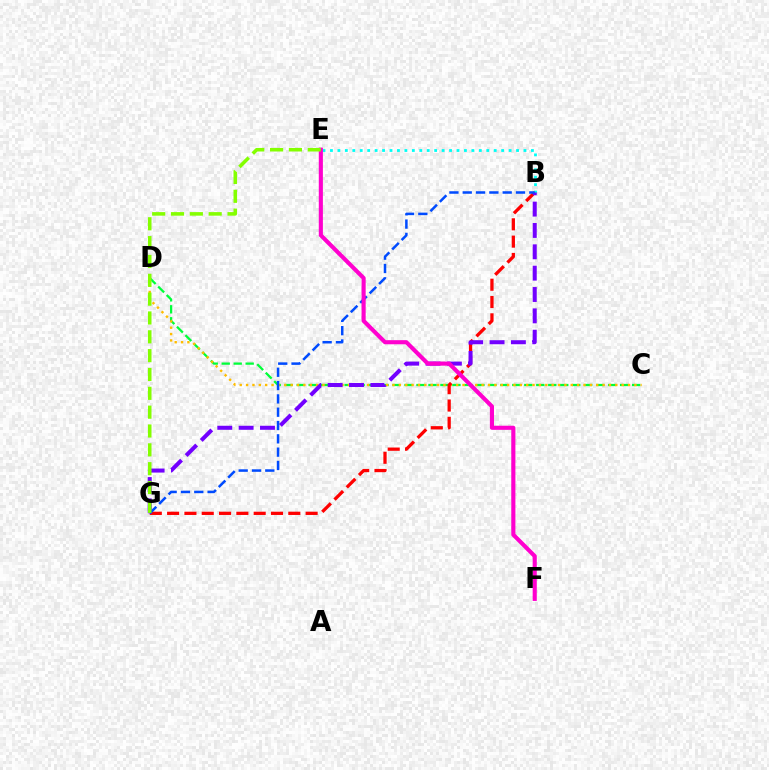{('C', 'D'): [{'color': '#00ff39', 'line_style': 'dashed', 'thickness': 1.63}, {'color': '#ffbd00', 'line_style': 'dotted', 'thickness': 1.73}], ('B', 'E'): [{'color': '#00fff6', 'line_style': 'dotted', 'thickness': 2.02}], ('B', 'G'): [{'color': '#ff0000', 'line_style': 'dashed', 'thickness': 2.35}, {'color': '#7200ff', 'line_style': 'dashed', 'thickness': 2.9}, {'color': '#004bff', 'line_style': 'dashed', 'thickness': 1.81}], ('E', 'F'): [{'color': '#ff00cf', 'line_style': 'solid', 'thickness': 2.96}], ('E', 'G'): [{'color': '#84ff00', 'line_style': 'dashed', 'thickness': 2.56}]}